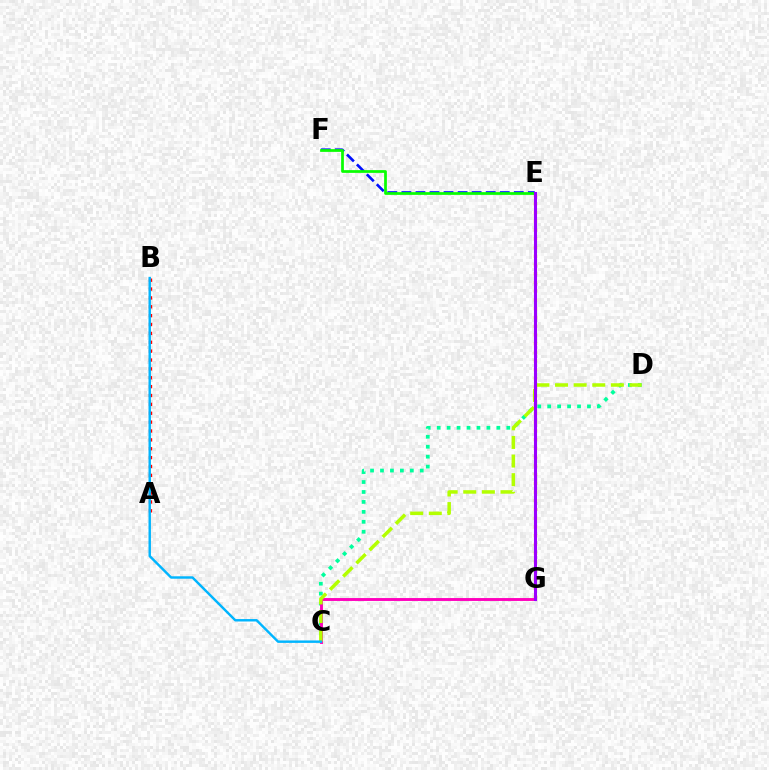{('C', 'D'): [{'color': '#00ff9d', 'line_style': 'dotted', 'thickness': 2.7}, {'color': '#b3ff00', 'line_style': 'dashed', 'thickness': 2.53}], ('E', 'F'): [{'color': '#0010ff', 'line_style': 'dashed', 'thickness': 1.91}, {'color': '#08ff00', 'line_style': 'solid', 'thickness': 1.97}], ('A', 'B'): [{'color': '#ff0000', 'line_style': 'dotted', 'thickness': 2.41}], ('E', 'G'): [{'color': '#ffa500', 'line_style': 'dotted', 'thickness': 2.37}, {'color': '#9b00ff', 'line_style': 'solid', 'thickness': 2.21}], ('C', 'G'): [{'color': '#ff00bd', 'line_style': 'solid', 'thickness': 2.09}], ('B', 'C'): [{'color': '#00b5ff', 'line_style': 'solid', 'thickness': 1.75}]}